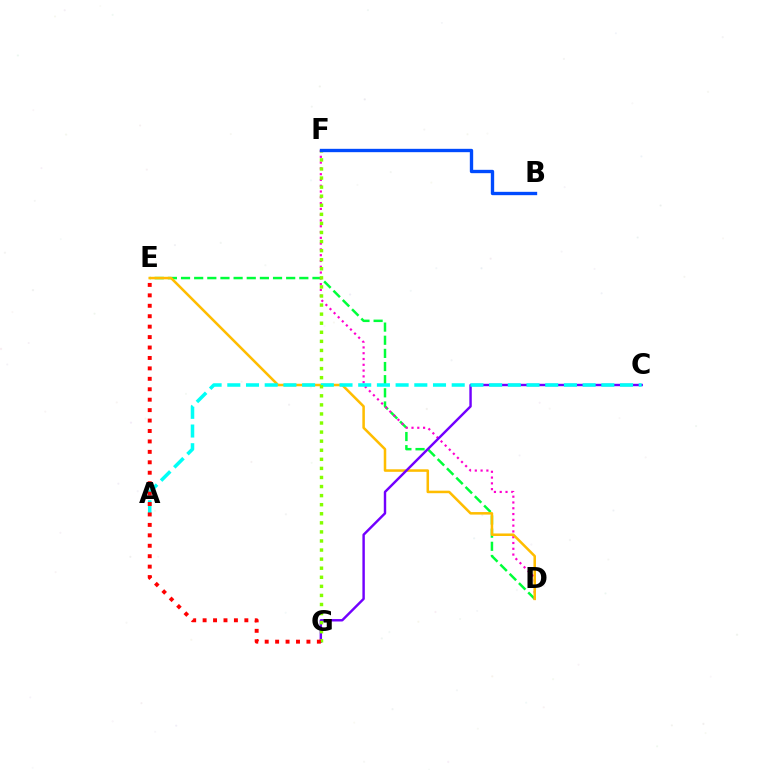{('D', 'E'): [{'color': '#00ff39', 'line_style': 'dashed', 'thickness': 1.79}, {'color': '#ffbd00', 'line_style': 'solid', 'thickness': 1.82}], ('D', 'F'): [{'color': '#ff00cf', 'line_style': 'dotted', 'thickness': 1.57}], ('C', 'G'): [{'color': '#7200ff', 'line_style': 'solid', 'thickness': 1.75}], ('A', 'C'): [{'color': '#00fff6', 'line_style': 'dashed', 'thickness': 2.54}], ('F', 'G'): [{'color': '#84ff00', 'line_style': 'dotted', 'thickness': 2.47}], ('E', 'G'): [{'color': '#ff0000', 'line_style': 'dotted', 'thickness': 2.83}], ('B', 'F'): [{'color': '#004bff', 'line_style': 'solid', 'thickness': 2.41}]}